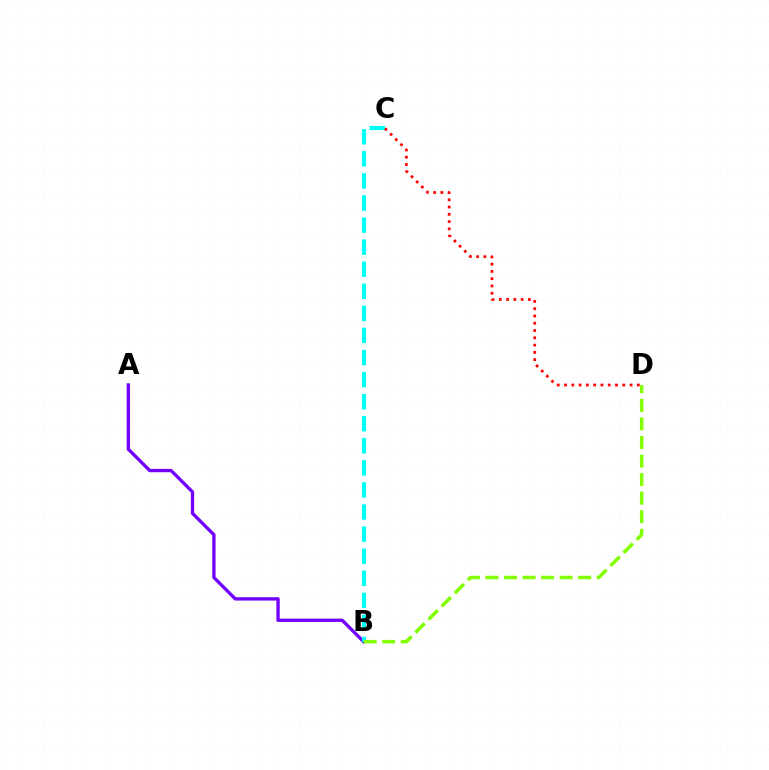{('A', 'B'): [{'color': '#7200ff', 'line_style': 'solid', 'thickness': 2.4}], ('B', 'C'): [{'color': '#00fff6', 'line_style': 'dashed', 'thickness': 3.0}], ('C', 'D'): [{'color': '#ff0000', 'line_style': 'dotted', 'thickness': 1.98}], ('B', 'D'): [{'color': '#84ff00', 'line_style': 'dashed', 'thickness': 2.52}]}